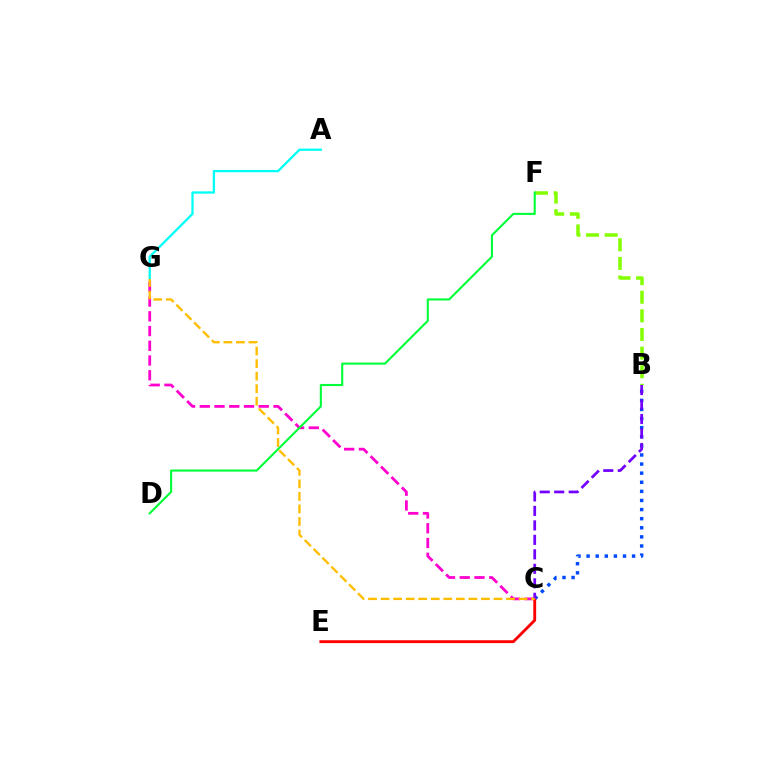{('B', 'C'): [{'color': '#004bff', 'line_style': 'dotted', 'thickness': 2.47}, {'color': '#7200ff', 'line_style': 'dashed', 'thickness': 1.97}], ('C', 'G'): [{'color': '#ff00cf', 'line_style': 'dashed', 'thickness': 2.0}, {'color': '#ffbd00', 'line_style': 'dashed', 'thickness': 1.7}], ('C', 'E'): [{'color': '#ff0000', 'line_style': 'solid', 'thickness': 2.06}], ('B', 'F'): [{'color': '#84ff00', 'line_style': 'dashed', 'thickness': 2.53}], ('D', 'F'): [{'color': '#00ff39', 'line_style': 'solid', 'thickness': 1.51}], ('A', 'G'): [{'color': '#00fff6', 'line_style': 'solid', 'thickness': 1.65}]}